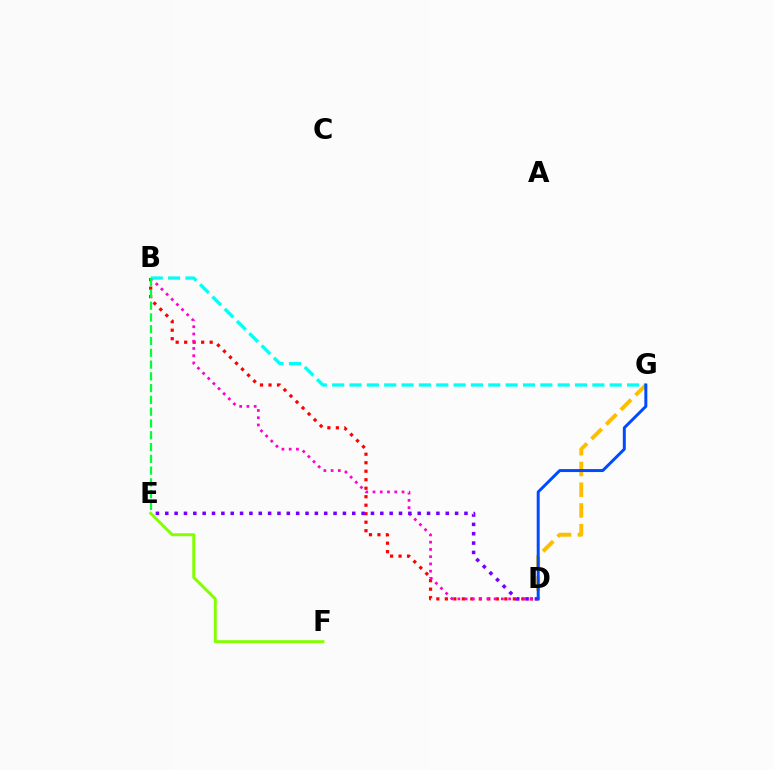{('D', 'G'): [{'color': '#ffbd00', 'line_style': 'dashed', 'thickness': 2.82}, {'color': '#004bff', 'line_style': 'solid', 'thickness': 2.14}], ('B', 'D'): [{'color': '#ff0000', 'line_style': 'dotted', 'thickness': 2.31}, {'color': '#ff00cf', 'line_style': 'dotted', 'thickness': 1.97}], ('E', 'F'): [{'color': '#84ff00', 'line_style': 'solid', 'thickness': 2.13}], ('B', 'G'): [{'color': '#00fff6', 'line_style': 'dashed', 'thickness': 2.36}], ('D', 'E'): [{'color': '#7200ff', 'line_style': 'dotted', 'thickness': 2.54}], ('B', 'E'): [{'color': '#00ff39', 'line_style': 'dashed', 'thickness': 1.6}]}